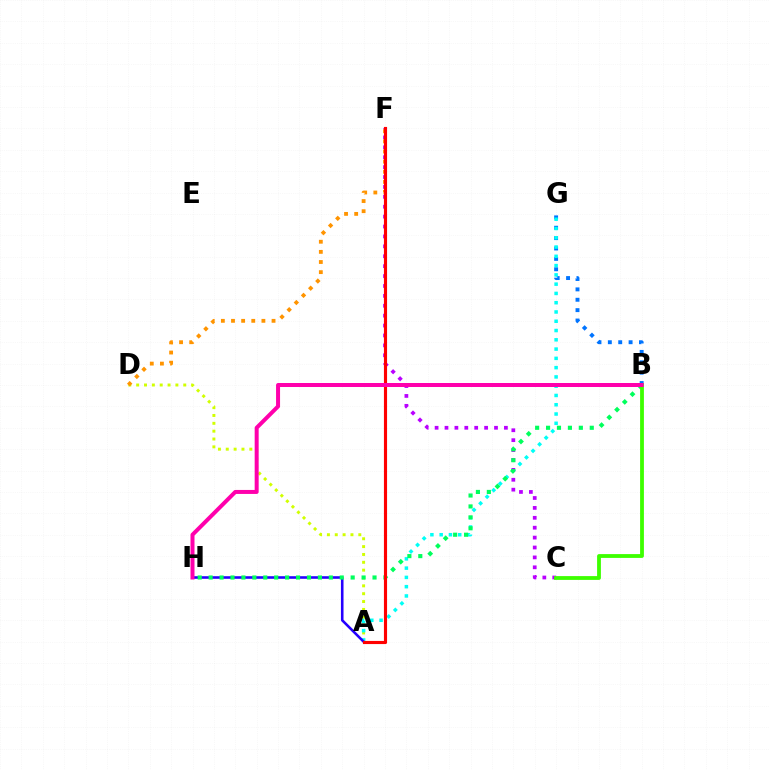{('B', 'G'): [{'color': '#0074ff', 'line_style': 'dotted', 'thickness': 2.82}], ('A', 'D'): [{'color': '#d1ff00', 'line_style': 'dotted', 'thickness': 2.13}], ('A', 'G'): [{'color': '#00fff6', 'line_style': 'dotted', 'thickness': 2.52}], ('A', 'H'): [{'color': '#2500ff', 'line_style': 'solid', 'thickness': 1.86}], ('C', 'F'): [{'color': '#b900ff', 'line_style': 'dotted', 'thickness': 2.69}], ('B', 'H'): [{'color': '#00ff5c', 'line_style': 'dotted', 'thickness': 2.97}, {'color': '#ff00ac', 'line_style': 'solid', 'thickness': 2.88}], ('D', 'F'): [{'color': '#ff9400', 'line_style': 'dotted', 'thickness': 2.75}], ('A', 'F'): [{'color': '#ff0000', 'line_style': 'solid', 'thickness': 2.26}], ('B', 'C'): [{'color': '#3dff00', 'line_style': 'solid', 'thickness': 2.74}]}